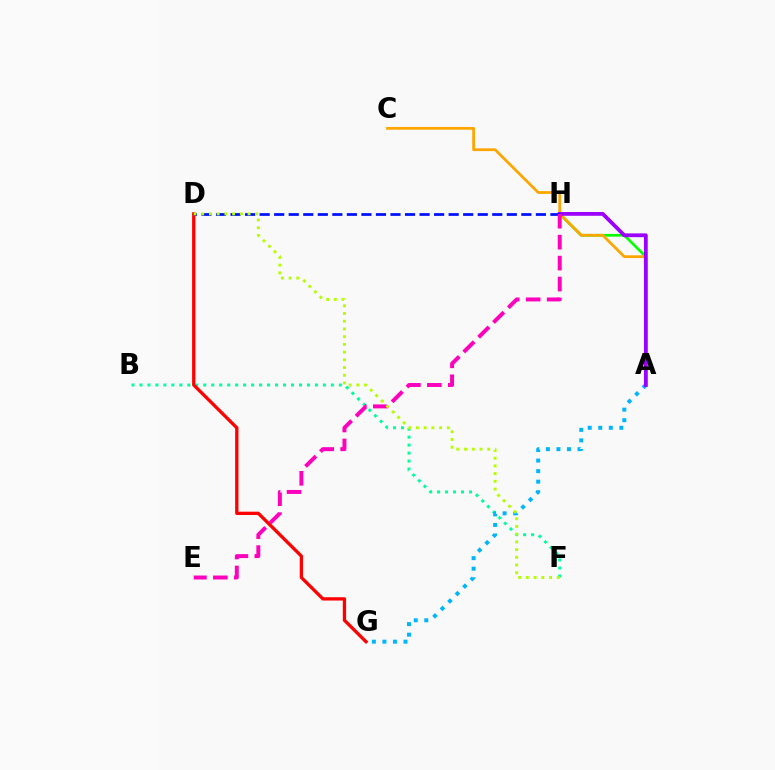{('B', 'F'): [{'color': '#00ff9d', 'line_style': 'dotted', 'thickness': 2.17}], ('A', 'H'): [{'color': '#08ff00', 'line_style': 'solid', 'thickness': 1.96}, {'color': '#9b00ff', 'line_style': 'solid', 'thickness': 2.73}], ('A', 'C'): [{'color': '#ffa500', 'line_style': 'solid', 'thickness': 1.98}], ('D', 'G'): [{'color': '#ff0000', 'line_style': 'solid', 'thickness': 2.37}], ('A', 'G'): [{'color': '#00b5ff', 'line_style': 'dotted', 'thickness': 2.86}], ('D', 'H'): [{'color': '#0010ff', 'line_style': 'dashed', 'thickness': 1.98}], ('E', 'H'): [{'color': '#ff00bd', 'line_style': 'dashed', 'thickness': 2.85}], ('D', 'F'): [{'color': '#b3ff00', 'line_style': 'dotted', 'thickness': 2.1}]}